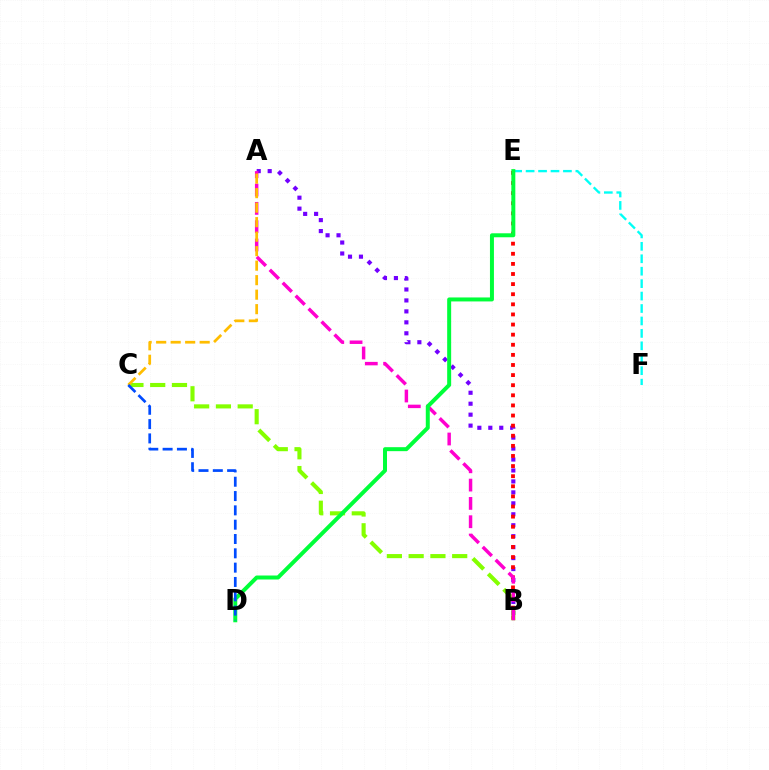{('A', 'B'): [{'color': '#7200ff', 'line_style': 'dotted', 'thickness': 2.98}, {'color': '#ff00cf', 'line_style': 'dashed', 'thickness': 2.49}], ('E', 'F'): [{'color': '#00fff6', 'line_style': 'dashed', 'thickness': 1.69}], ('B', 'E'): [{'color': '#ff0000', 'line_style': 'dotted', 'thickness': 2.75}], ('B', 'C'): [{'color': '#84ff00', 'line_style': 'dashed', 'thickness': 2.96}], ('D', 'E'): [{'color': '#00ff39', 'line_style': 'solid', 'thickness': 2.87}], ('A', 'C'): [{'color': '#ffbd00', 'line_style': 'dashed', 'thickness': 1.97}], ('C', 'D'): [{'color': '#004bff', 'line_style': 'dashed', 'thickness': 1.95}]}